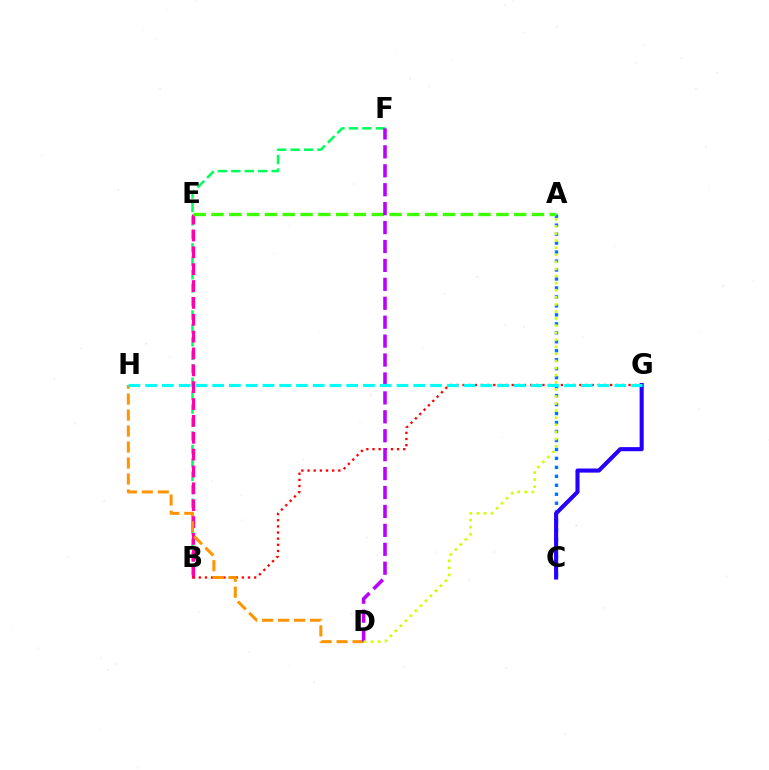{('A', 'C'): [{'color': '#0074ff', 'line_style': 'dotted', 'thickness': 2.44}], ('B', 'F'): [{'color': '#00ff5c', 'line_style': 'dashed', 'thickness': 1.83}], ('B', 'E'): [{'color': '#ff00ac', 'line_style': 'dashed', 'thickness': 2.29}], ('B', 'G'): [{'color': '#ff0000', 'line_style': 'dotted', 'thickness': 1.67}], ('A', 'E'): [{'color': '#3dff00', 'line_style': 'dashed', 'thickness': 2.42}], ('C', 'G'): [{'color': '#2500ff', 'line_style': 'solid', 'thickness': 2.95}], ('D', 'H'): [{'color': '#ff9400', 'line_style': 'dashed', 'thickness': 2.17}], ('D', 'F'): [{'color': '#b900ff', 'line_style': 'dashed', 'thickness': 2.57}], ('A', 'D'): [{'color': '#d1ff00', 'line_style': 'dotted', 'thickness': 1.92}], ('G', 'H'): [{'color': '#00fff6', 'line_style': 'dashed', 'thickness': 2.28}]}